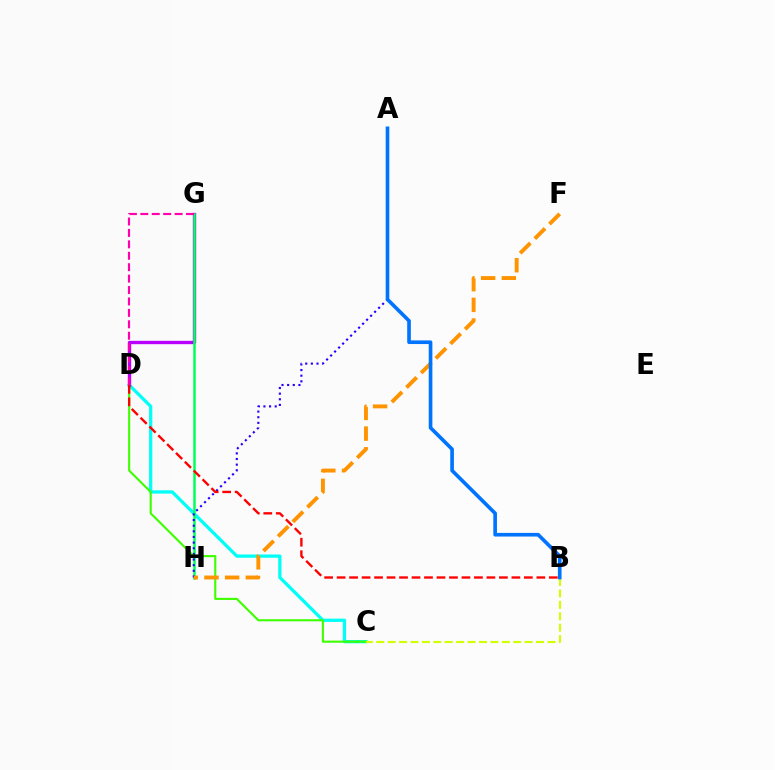{('C', 'D'): [{'color': '#00fff6', 'line_style': 'solid', 'thickness': 2.35}, {'color': '#3dff00', 'line_style': 'solid', 'thickness': 1.52}], ('D', 'G'): [{'color': '#b900ff', 'line_style': 'solid', 'thickness': 2.41}, {'color': '#ff00ac', 'line_style': 'dashed', 'thickness': 1.55}], ('G', 'H'): [{'color': '#00ff5c', 'line_style': 'solid', 'thickness': 1.8}], ('A', 'H'): [{'color': '#2500ff', 'line_style': 'dotted', 'thickness': 1.53}], ('F', 'H'): [{'color': '#ff9400', 'line_style': 'dashed', 'thickness': 2.81}], ('B', 'C'): [{'color': '#d1ff00', 'line_style': 'dashed', 'thickness': 1.55}], ('B', 'D'): [{'color': '#ff0000', 'line_style': 'dashed', 'thickness': 1.7}], ('A', 'B'): [{'color': '#0074ff', 'line_style': 'solid', 'thickness': 2.63}]}